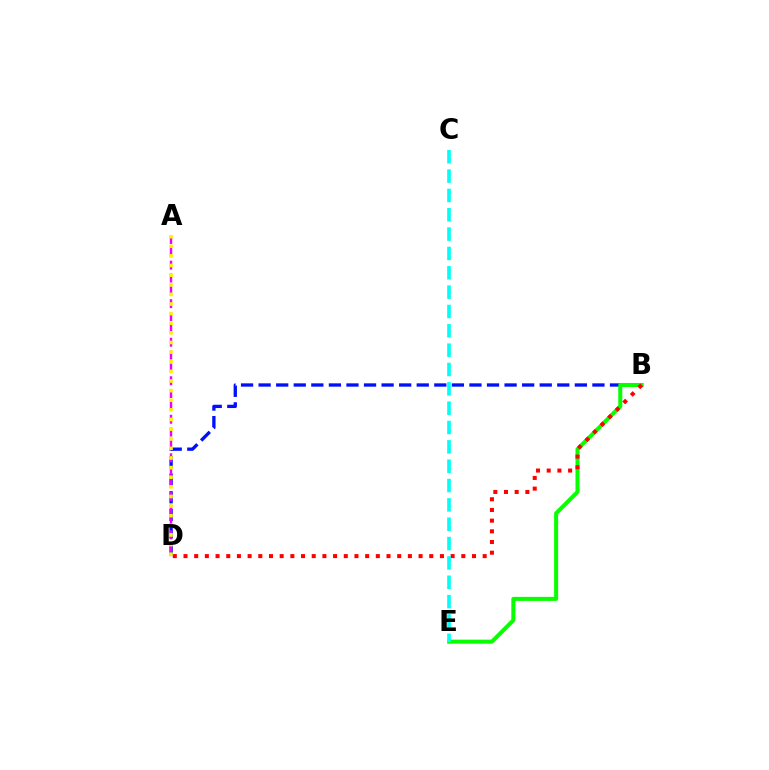{('B', 'D'): [{'color': '#0010ff', 'line_style': 'dashed', 'thickness': 2.39}, {'color': '#ff0000', 'line_style': 'dotted', 'thickness': 2.9}], ('B', 'E'): [{'color': '#08ff00', 'line_style': 'solid', 'thickness': 2.9}], ('A', 'D'): [{'color': '#ee00ff', 'line_style': 'dashed', 'thickness': 1.74}, {'color': '#fcf500', 'line_style': 'dotted', 'thickness': 2.61}], ('C', 'E'): [{'color': '#00fff6', 'line_style': 'dashed', 'thickness': 2.63}]}